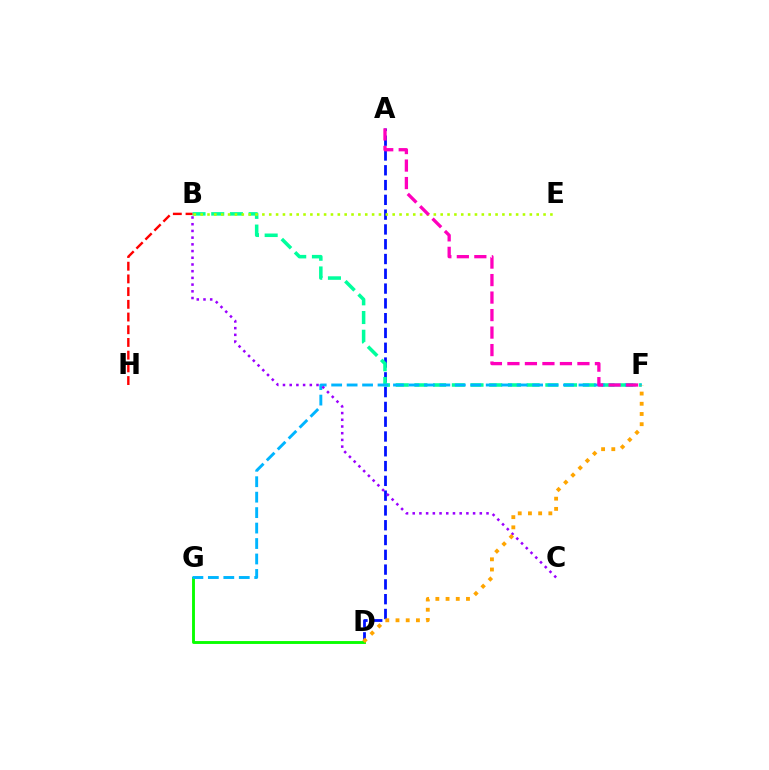{('A', 'D'): [{'color': '#0010ff', 'line_style': 'dashed', 'thickness': 2.01}], ('D', 'G'): [{'color': '#08ff00', 'line_style': 'solid', 'thickness': 2.07}], ('B', 'F'): [{'color': '#00ff9d', 'line_style': 'dashed', 'thickness': 2.54}], ('F', 'G'): [{'color': '#00b5ff', 'line_style': 'dashed', 'thickness': 2.1}], ('B', 'E'): [{'color': '#b3ff00', 'line_style': 'dotted', 'thickness': 1.86}], ('B', 'C'): [{'color': '#9b00ff', 'line_style': 'dotted', 'thickness': 1.82}], ('D', 'F'): [{'color': '#ffa500', 'line_style': 'dotted', 'thickness': 2.77}], ('B', 'H'): [{'color': '#ff0000', 'line_style': 'dashed', 'thickness': 1.73}], ('A', 'F'): [{'color': '#ff00bd', 'line_style': 'dashed', 'thickness': 2.38}]}